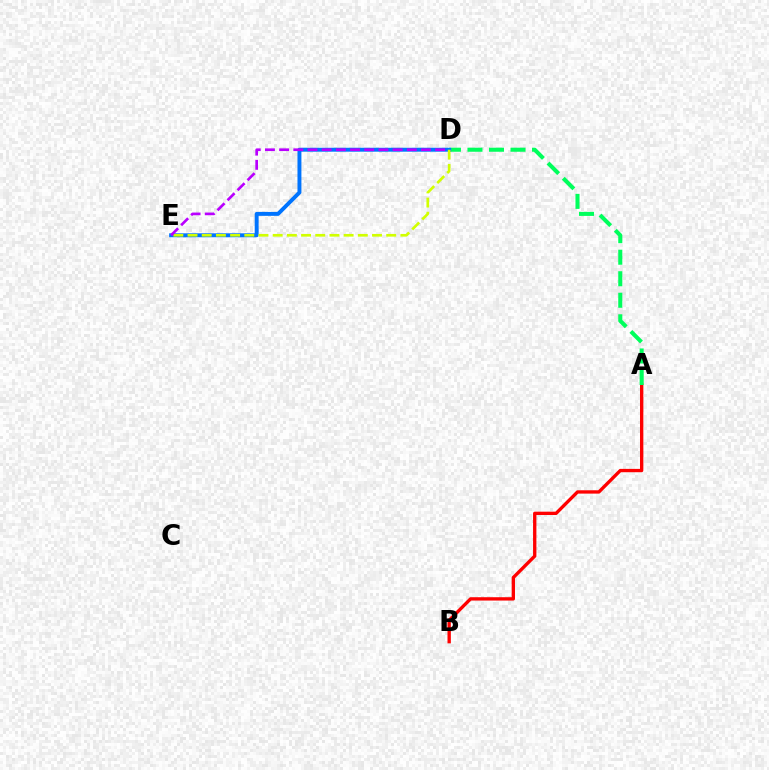{('A', 'B'): [{'color': '#ff0000', 'line_style': 'solid', 'thickness': 2.4}], ('A', 'D'): [{'color': '#00ff5c', 'line_style': 'dashed', 'thickness': 2.92}], ('D', 'E'): [{'color': '#0074ff', 'line_style': 'solid', 'thickness': 2.83}, {'color': '#d1ff00', 'line_style': 'dashed', 'thickness': 1.93}, {'color': '#b900ff', 'line_style': 'dashed', 'thickness': 1.93}]}